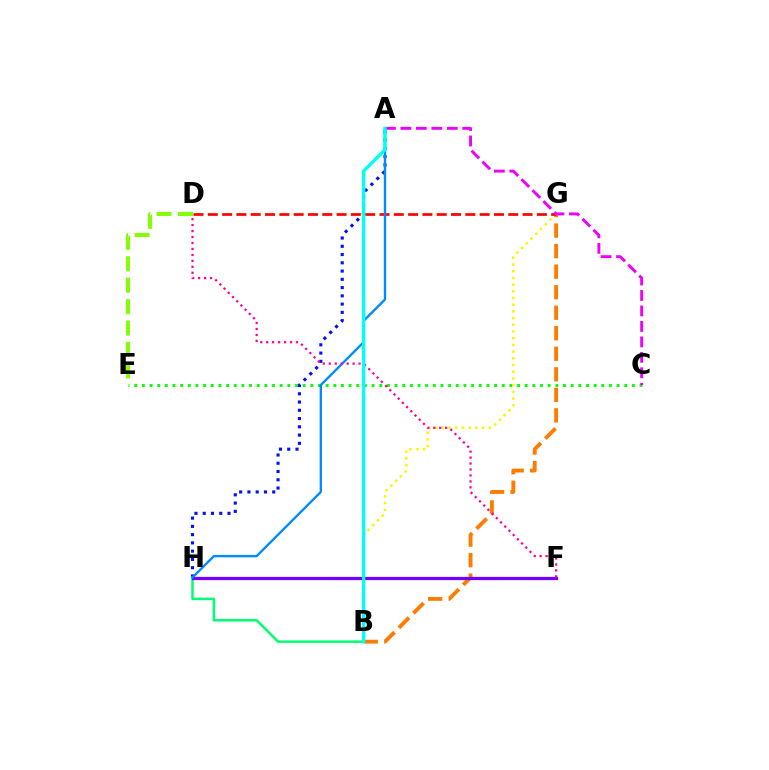{('A', 'H'): [{'color': '#0010ff', 'line_style': 'dotted', 'thickness': 2.24}, {'color': '#008cff', 'line_style': 'solid', 'thickness': 1.71}], ('C', 'E'): [{'color': '#08ff00', 'line_style': 'dotted', 'thickness': 2.08}], ('B', 'H'): [{'color': '#00ff74', 'line_style': 'solid', 'thickness': 1.81}], ('B', 'G'): [{'color': '#ff7c00', 'line_style': 'dashed', 'thickness': 2.79}, {'color': '#fcf500', 'line_style': 'dotted', 'thickness': 1.82}], ('F', 'H'): [{'color': '#7200ff', 'line_style': 'solid', 'thickness': 2.35}], ('D', 'G'): [{'color': '#ff0000', 'line_style': 'dashed', 'thickness': 1.94}], ('D', 'F'): [{'color': '#ff0094', 'line_style': 'dotted', 'thickness': 1.62}], ('A', 'C'): [{'color': '#ee00ff', 'line_style': 'dashed', 'thickness': 2.1}], ('A', 'B'): [{'color': '#00fff6', 'line_style': 'solid', 'thickness': 2.41}], ('D', 'E'): [{'color': '#84ff00', 'line_style': 'dashed', 'thickness': 2.91}]}